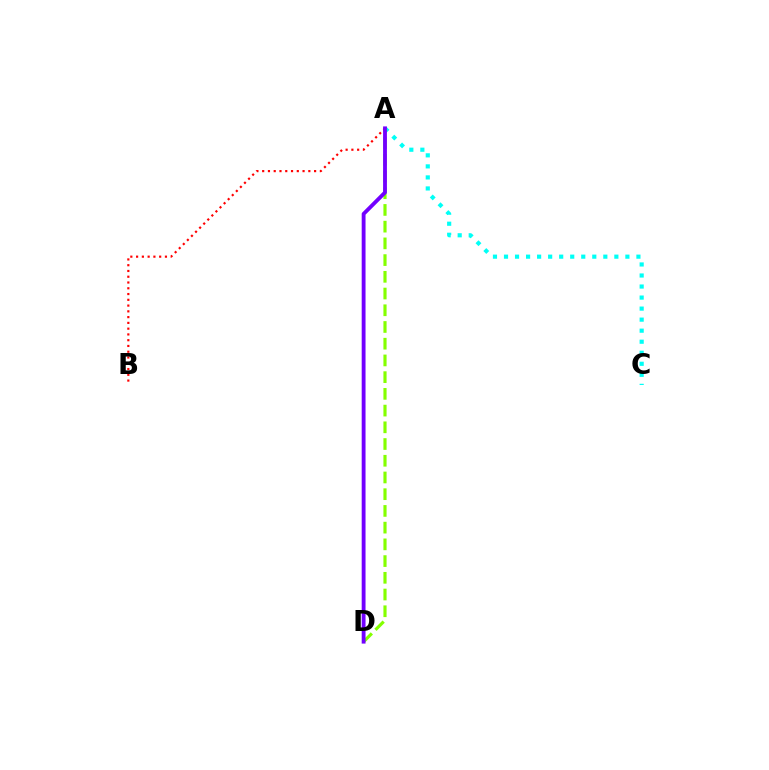{('A', 'C'): [{'color': '#00fff6', 'line_style': 'dotted', 'thickness': 3.0}], ('A', 'D'): [{'color': '#84ff00', 'line_style': 'dashed', 'thickness': 2.27}, {'color': '#7200ff', 'line_style': 'solid', 'thickness': 2.76}], ('A', 'B'): [{'color': '#ff0000', 'line_style': 'dotted', 'thickness': 1.57}]}